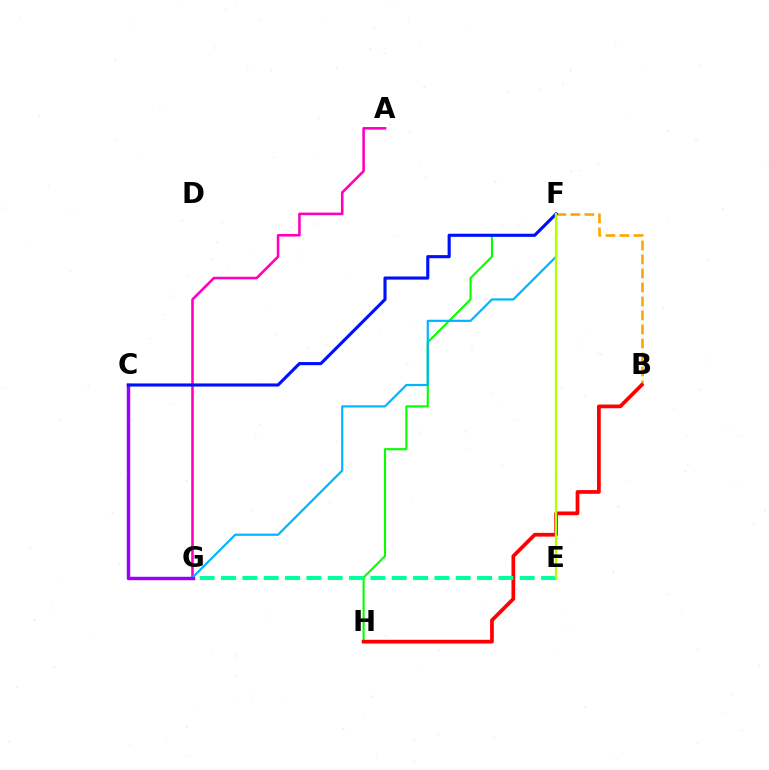{('A', 'G'): [{'color': '#ff00bd', 'line_style': 'solid', 'thickness': 1.86}], ('F', 'H'): [{'color': '#08ff00', 'line_style': 'solid', 'thickness': 1.52}], ('B', 'F'): [{'color': '#ffa500', 'line_style': 'dashed', 'thickness': 1.9}], ('B', 'H'): [{'color': '#ff0000', 'line_style': 'solid', 'thickness': 2.68}], ('F', 'G'): [{'color': '#00b5ff', 'line_style': 'solid', 'thickness': 1.58}], ('E', 'G'): [{'color': '#00ff9d', 'line_style': 'dashed', 'thickness': 2.9}], ('C', 'G'): [{'color': '#9b00ff', 'line_style': 'solid', 'thickness': 2.49}], ('C', 'F'): [{'color': '#0010ff', 'line_style': 'solid', 'thickness': 2.25}], ('E', 'F'): [{'color': '#b3ff00', 'line_style': 'solid', 'thickness': 1.65}]}